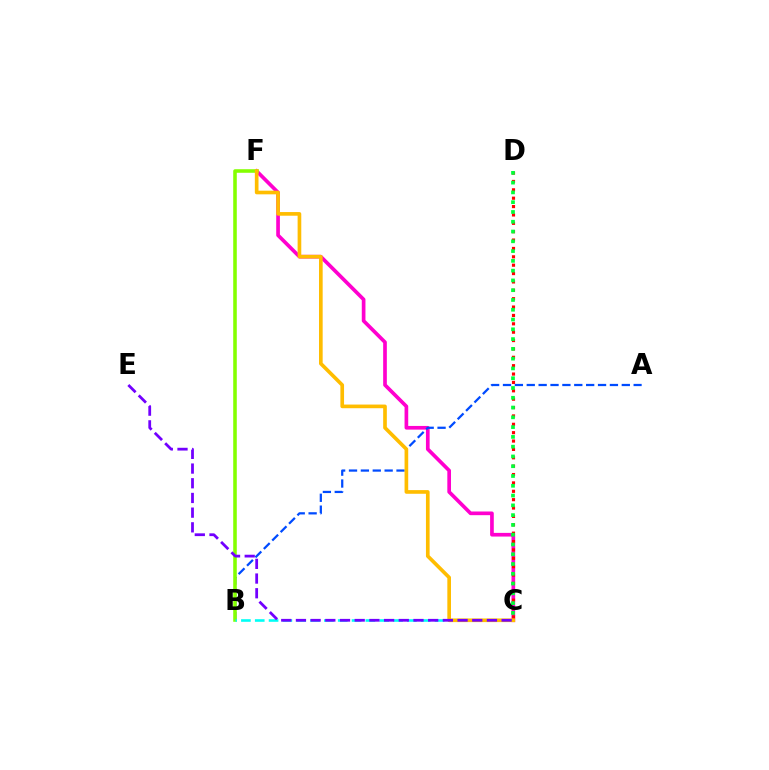{('C', 'F'): [{'color': '#ff00cf', 'line_style': 'solid', 'thickness': 2.65}, {'color': '#ffbd00', 'line_style': 'solid', 'thickness': 2.64}], ('A', 'B'): [{'color': '#004bff', 'line_style': 'dashed', 'thickness': 1.61}], ('B', 'F'): [{'color': '#84ff00', 'line_style': 'solid', 'thickness': 2.56}], ('B', 'C'): [{'color': '#00fff6', 'line_style': 'dashed', 'thickness': 1.88}], ('C', 'D'): [{'color': '#ff0000', 'line_style': 'dotted', 'thickness': 2.28}, {'color': '#00ff39', 'line_style': 'dotted', 'thickness': 2.66}], ('C', 'E'): [{'color': '#7200ff', 'line_style': 'dashed', 'thickness': 2.0}]}